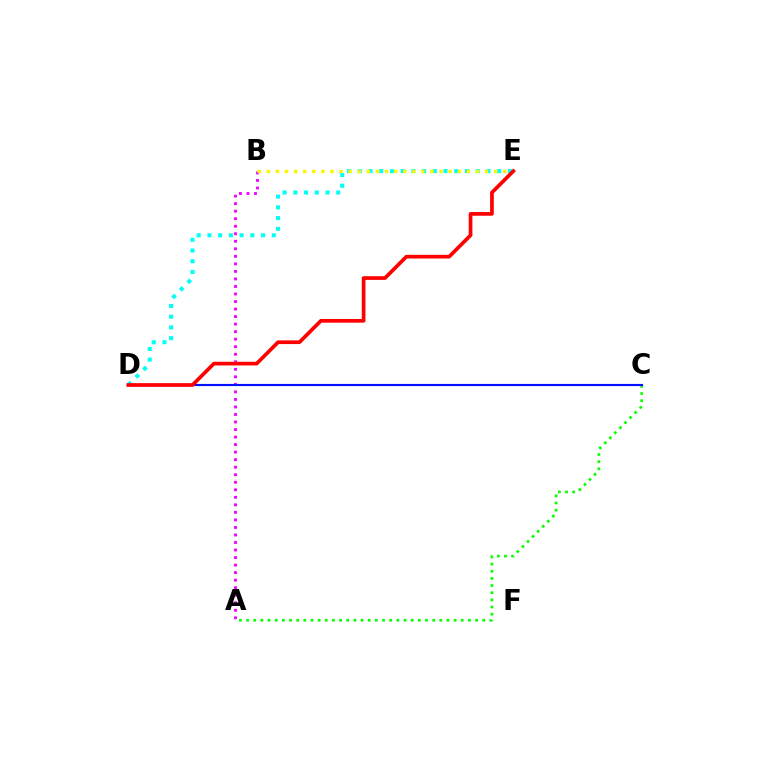{('A', 'C'): [{'color': '#08ff00', 'line_style': 'dotted', 'thickness': 1.94}], ('D', 'E'): [{'color': '#00fff6', 'line_style': 'dotted', 'thickness': 2.91}, {'color': '#ff0000', 'line_style': 'solid', 'thickness': 2.66}], ('A', 'B'): [{'color': '#ee00ff', 'line_style': 'dotted', 'thickness': 2.05}], ('C', 'D'): [{'color': '#0010ff', 'line_style': 'solid', 'thickness': 1.55}], ('B', 'E'): [{'color': '#fcf500', 'line_style': 'dotted', 'thickness': 2.47}]}